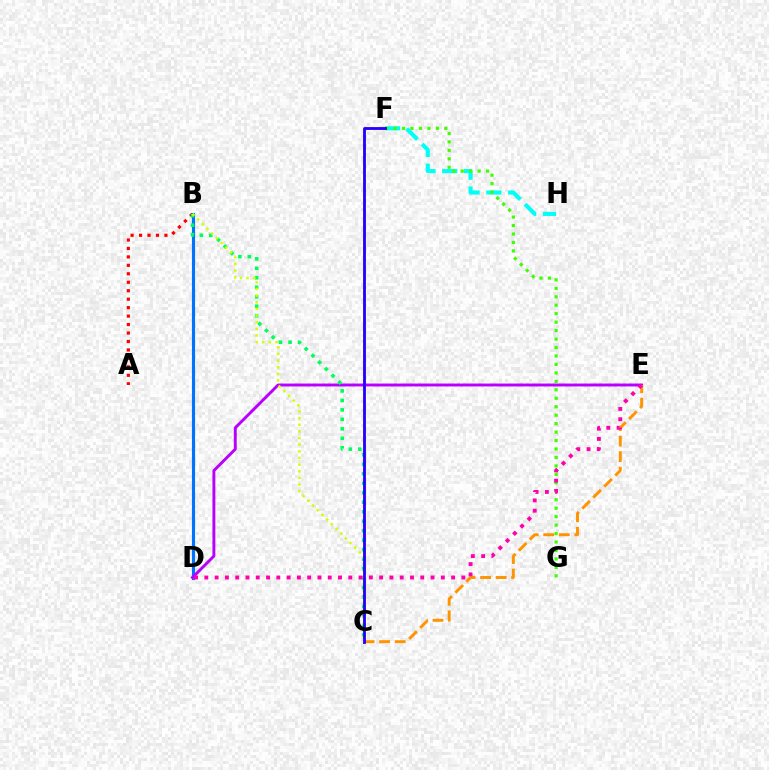{('A', 'B'): [{'color': '#ff0000', 'line_style': 'dotted', 'thickness': 2.3}], ('B', 'D'): [{'color': '#0074ff', 'line_style': 'solid', 'thickness': 2.25}], ('D', 'E'): [{'color': '#b900ff', 'line_style': 'solid', 'thickness': 2.1}, {'color': '#ff00ac', 'line_style': 'dotted', 'thickness': 2.79}], ('F', 'H'): [{'color': '#00fff6', 'line_style': 'dashed', 'thickness': 2.97}], ('C', 'E'): [{'color': '#ff9400', 'line_style': 'dashed', 'thickness': 2.11}], ('F', 'G'): [{'color': '#3dff00', 'line_style': 'dotted', 'thickness': 2.3}], ('B', 'C'): [{'color': '#00ff5c', 'line_style': 'dotted', 'thickness': 2.58}, {'color': '#d1ff00', 'line_style': 'dotted', 'thickness': 1.8}], ('C', 'F'): [{'color': '#2500ff', 'line_style': 'solid', 'thickness': 2.04}]}